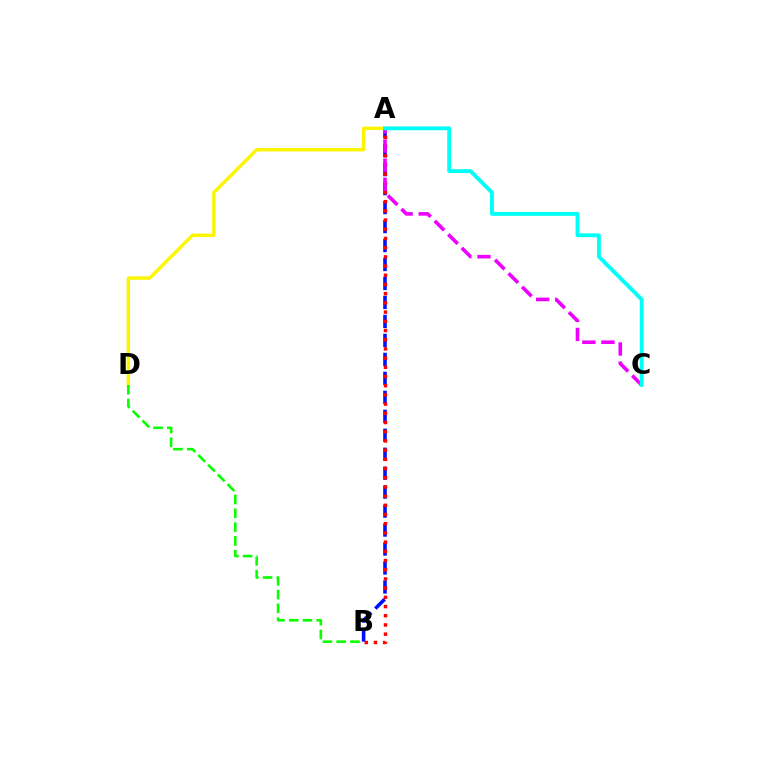{('A', 'B'): [{'color': '#0010ff', 'line_style': 'dashed', 'thickness': 2.58}, {'color': '#ff0000', 'line_style': 'dotted', 'thickness': 2.5}], ('A', 'D'): [{'color': '#fcf500', 'line_style': 'solid', 'thickness': 2.45}], ('A', 'C'): [{'color': '#ee00ff', 'line_style': 'dashed', 'thickness': 2.6}, {'color': '#00fff6', 'line_style': 'solid', 'thickness': 2.78}], ('B', 'D'): [{'color': '#08ff00', 'line_style': 'dashed', 'thickness': 1.87}]}